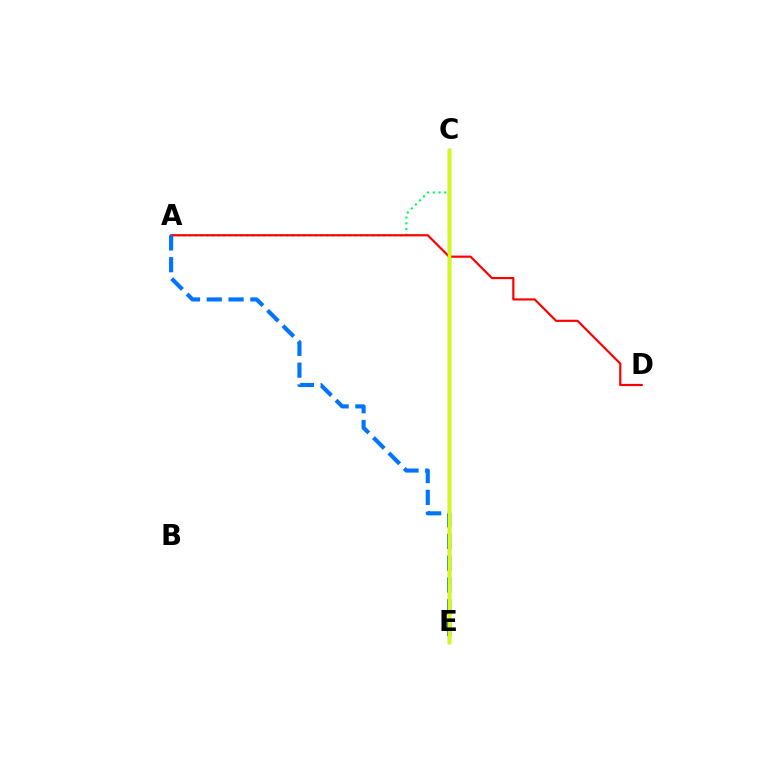{('A', 'C'): [{'color': '#00ff5c', 'line_style': 'dotted', 'thickness': 1.55}], ('A', 'D'): [{'color': '#ff0000', 'line_style': 'solid', 'thickness': 1.57}], ('A', 'E'): [{'color': '#0074ff', 'line_style': 'dashed', 'thickness': 2.96}], ('C', 'E'): [{'color': '#b900ff', 'line_style': 'solid', 'thickness': 2.32}, {'color': '#d1ff00', 'line_style': 'solid', 'thickness': 2.49}]}